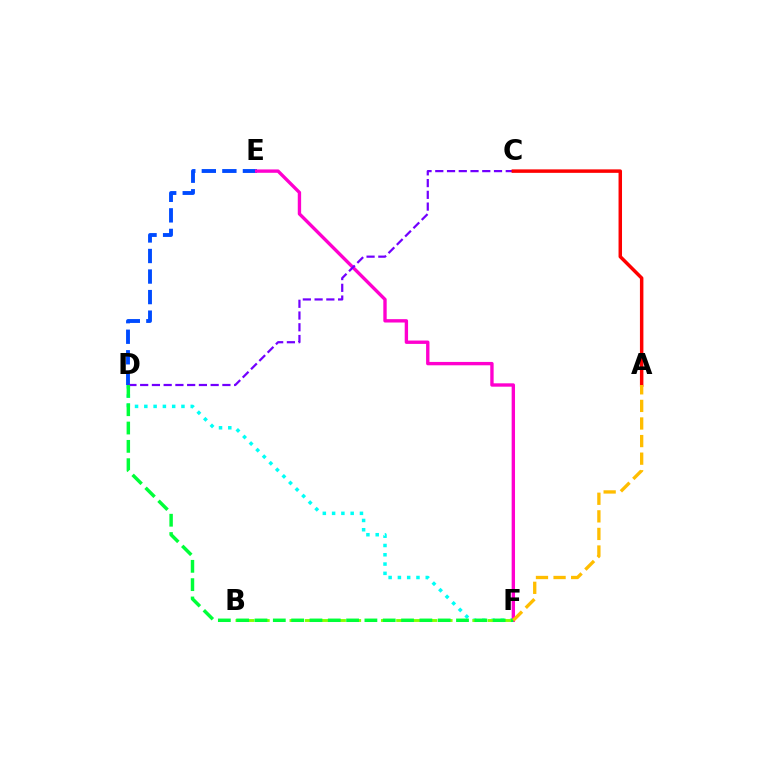{('D', 'F'): [{'color': '#00fff6', 'line_style': 'dotted', 'thickness': 2.52}, {'color': '#00ff39', 'line_style': 'dashed', 'thickness': 2.49}], ('D', 'E'): [{'color': '#004bff', 'line_style': 'dashed', 'thickness': 2.79}], ('B', 'F'): [{'color': '#84ff00', 'line_style': 'dashed', 'thickness': 2.07}], ('E', 'F'): [{'color': '#ff00cf', 'line_style': 'solid', 'thickness': 2.42}], ('C', 'D'): [{'color': '#7200ff', 'line_style': 'dashed', 'thickness': 1.6}], ('A', 'C'): [{'color': '#ff0000', 'line_style': 'solid', 'thickness': 2.5}], ('A', 'F'): [{'color': '#ffbd00', 'line_style': 'dashed', 'thickness': 2.39}]}